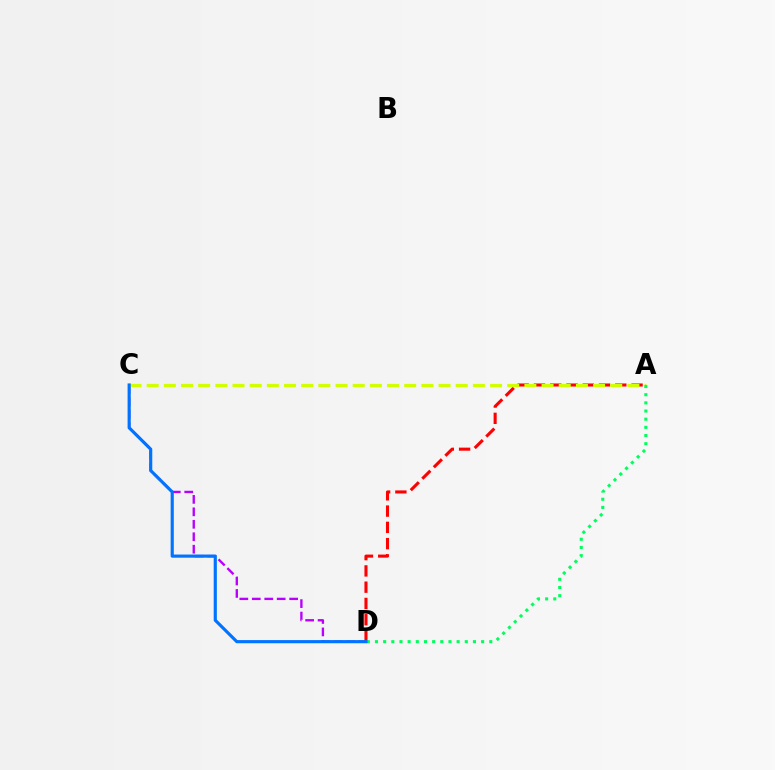{('C', 'D'): [{'color': '#b900ff', 'line_style': 'dashed', 'thickness': 1.69}, {'color': '#0074ff', 'line_style': 'solid', 'thickness': 2.27}], ('A', 'D'): [{'color': '#ff0000', 'line_style': 'dashed', 'thickness': 2.21}, {'color': '#00ff5c', 'line_style': 'dotted', 'thickness': 2.22}], ('A', 'C'): [{'color': '#d1ff00', 'line_style': 'dashed', 'thickness': 2.33}]}